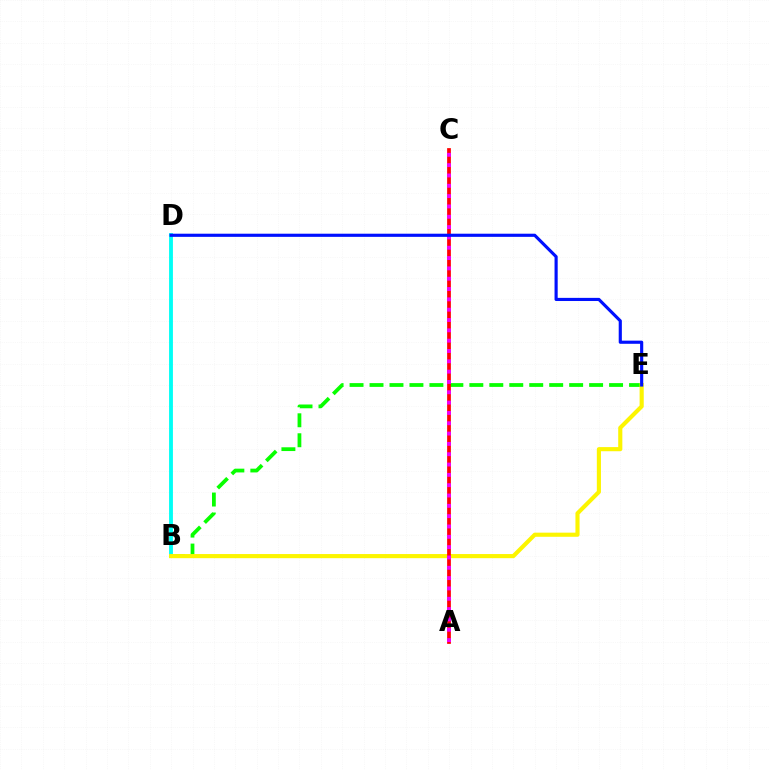{('B', 'E'): [{'color': '#08ff00', 'line_style': 'dashed', 'thickness': 2.71}, {'color': '#fcf500', 'line_style': 'solid', 'thickness': 2.97}], ('B', 'D'): [{'color': '#00fff6', 'line_style': 'solid', 'thickness': 2.77}], ('A', 'C'): [{'color': '#ff0000', 'line_style': 'solid', 'thickness': 2.69}, {'color': '#ee00ff', 'line_style': 'dotted', 'thickness': 2.81}], ('D', 'E'): [{'color': '#0010ff', 'line_style': 'solid', 'thickness': 2.26}]}